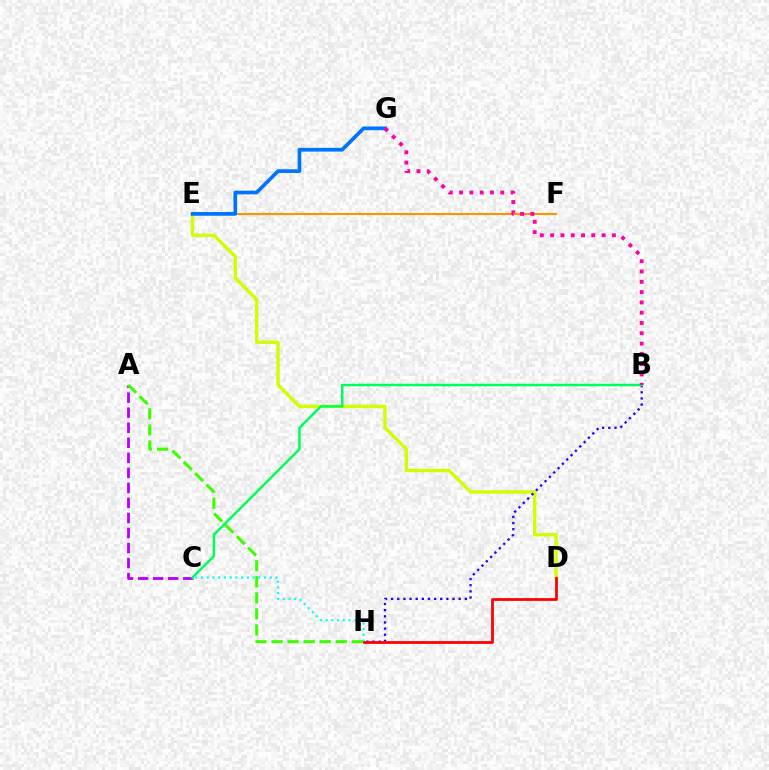{('D', 'E'): [{'color': '#d1ff00', 'line_style': 'solid', 'thickness': 2.42}], ('C', 'H'): [{'color': '#00fff6', 'line_style': 'dotted', 'thickness': 1.56}], ('B', 'H'): [{'color': '#2500ff', 'line_style': 'dotted', 'thickness': 1.67}], ('E', 'F'): [{'color': '#ff9400', 'line_style': 'solid', 'thickness': 1.51}], ('A', 'C'): [{'color': '#b900ff', 'line_style': 'dashed', 'thickness': 2.04}], ('E', 'G'): [{'color': '#0074ff', 'line_style': 'solid', 'thickness': 2.67}], ('D', 'H'): [{'color': '#ff0000', 'line_style': 'solid', 'thickness': 1.99}], ('B', 'C'): [{'color': '#00ff5c', 'line_style': 'solid', 'thickness': 1.8}], ('A', 'H'): [{'color': '#3dff00', 'line_style': 'dashed', 'thickness': 2.18}], ('B', 'G'): [{'color': '#ff00ac', 'line_style': 'dotted', 'thickness': 2.8}]}